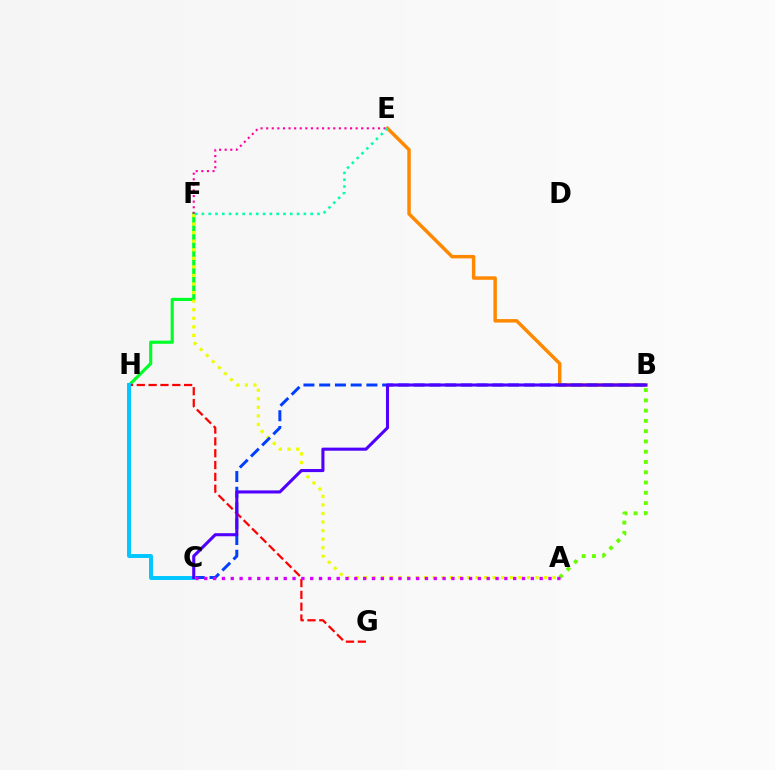{('A', 'B'): [{'color': '#66ff00', 'line_style': 'dotted', 'thickness': 2.79}], ('F', 'H'): [{'color': '#00ff27', 'line_style': 'solid', 'thickness': 2.26}], ('A', 'F'): [{'color': '#eeff00', 'line_style': 'dotted', 'thickness': 2.33}], ('G', 'H'): [{'color': '#ff0000', 'line_style': 'dashed', 'thickness': 1.61}], ('B', 'E'): [{'color': '#ff8800', 'line_style': 'solid', 'thickness': 2.49}], ('B', 'C'): [{'color': '#003fff', 'line_style': 'dashed', 'thickness': 2.14}, {'color': '#4f00ff', 'line_style': 'solid', 'thickness': 2.21}], ('A', 'C'): [{'color': '#d600ff', 'line_style': 'dotted', 'thickness': 2.4}], ('C', 'H'): [{'color': '#00c7ff', 'line_style': 'solid', 'thickness': 2.84}], ('E', 'F'): [{'color': '#ff00a0', 'line_style': 'dotted', 'thickness': 1.52}, {'color': '#00ffaf', 'line_style': 'dotted', 'thickness': 1.85}]}